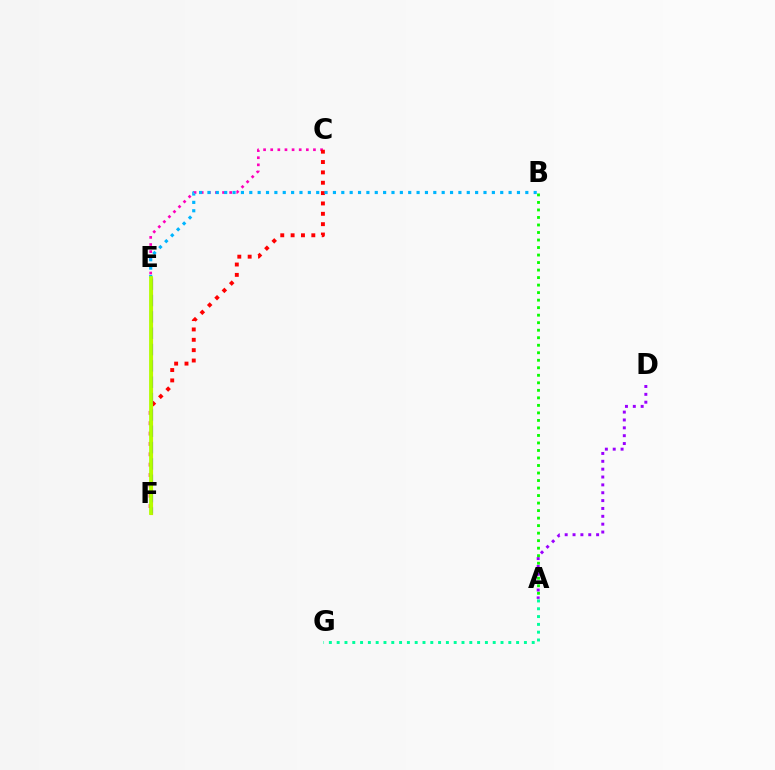{('A', 'D'): [{'color': '#9b00ff', 'line_style': 'dotted', 'thickness': 2.14}], ('C', 'E'): [{'color': '#ff00bd', 'line_style': 'dotted', 'thickness': 1.94}], ('C', 'F'): [{'color': '#ff0000', 'line_style': 'dotted', 'thickness': 2.81}], ('E', 'F'): [{'color': '#ffa500', 'line_style': 'solid', 'thickness': 2.26}, {'color': '#0010ff', 'line_style': 'dashed', 'thickness': 2.22}, {'color': '#b3ff00', 'line_style': 'solid', 'thickness': 2.72}], ('B', 'E'): [{'color': '#00b5ff', 'line_style': 'dotted', 'thickness': 2.27}], ('A', 'B'): [{'color': '#08ff00', 'line_style': 'dotted', 'thickness': 2.04}], ('A', 'G'): [{'color': '#00ff9d', 'line_style': 'dotted', 'thickness': 2.12}]}